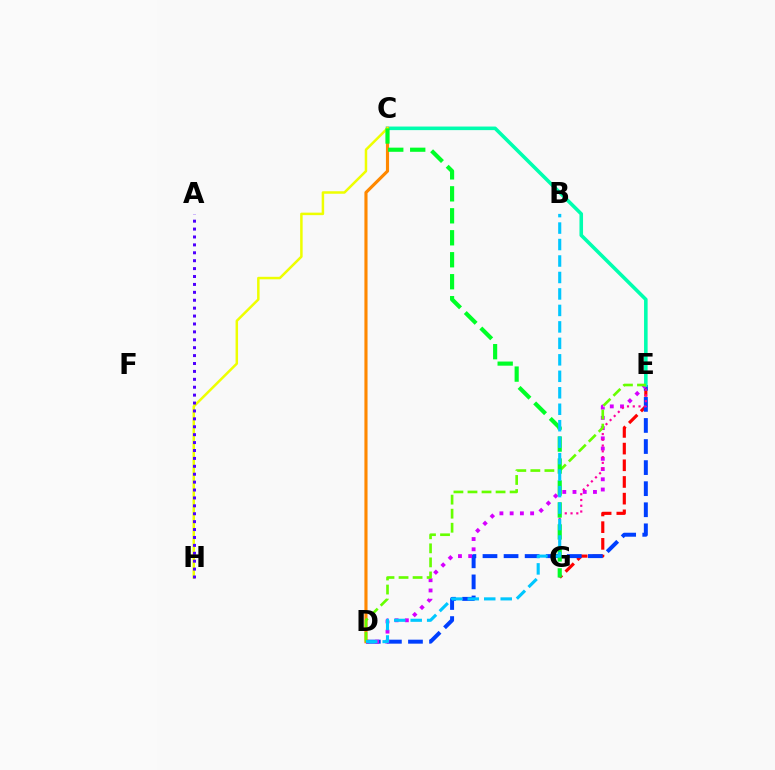{('E', 'G'): [{'color': '#ff0000', 'line_style': 'dashed', 'thickness': 2.27}, {'color': '#ff00a0', 'line_style': 'dotted', 'thickness': 1.57}], ('D', 'E'): [{'color': '#003fff', 'line_style': 'dashed', 'thickness': 2.86}, {'color': '#d600ff', 'line_style': 'dotted', 'thickness': 2.78}, {'color': '#66ff00', 'line_style': 'dashed', 'thickness': 1.91}], ('C', 'E'): [{'color': '#00ffaf', 'line_style': 'solid', 'thickness': 2.58}], ('C', 'D'): [{'color': '#ff8800', 'line_style': 'solid', 'thickness': 2.25}], ('C', 'H'): [{'color': '#eeff00', 'line_style': 'solid', 'thickness': 1.8}], ('C', 'G'): [{'color': '#00ff27', 'line_style': 'dashed', 'thickness': 2.98}], ('B', 'D'): [{'color': '#00c7ff', 'line_style': 'dashed', 'thickness': 2.24}], ('A', 'H'): [{'color': '#4f00ff', 'line_style': 'dotted', 'thickness': 2.15}]}